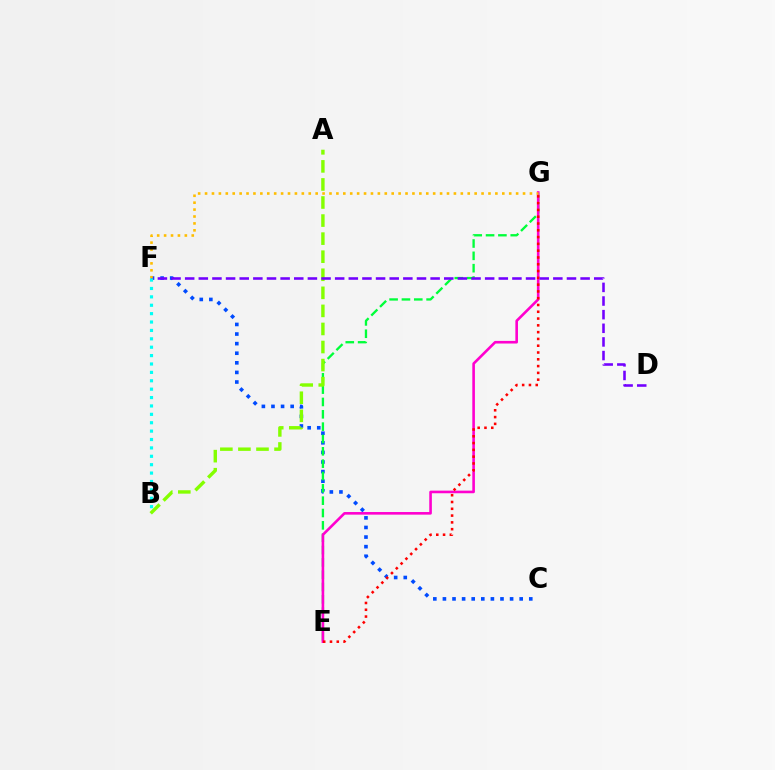{('C', 'F'): [{'color': '#004bff', 'line_style': 'dotted', 'thickness': 2.61}], ('E', 'G'): [{'color': '#00ff39', 'line_style': 'dashed', 'thickness': 1.68}, {'color': '#ff00cf', 'line_style': 'solid', 'thickness': 1.88}, {'color': '#ff0000', 'line_style': 'dotted', 'thickness': 1.84}], ('A', 'B'): [{'color': '#84ff00', 'line_style': 'dashed', 'thickness': 2.45}], ('D', 'F'): [{'color': '#7200ff', 'line_style': 'dashed', 'thickness': 1.85}], ('F', 'G'): [{'color': '#ffbd00', 'line_style': 'dotted', 'thickness': 1.88}], ('B', 'F'): [{'color': '#00fff6', 'line_style': 'dotted', 'thickness': 2.28}]}